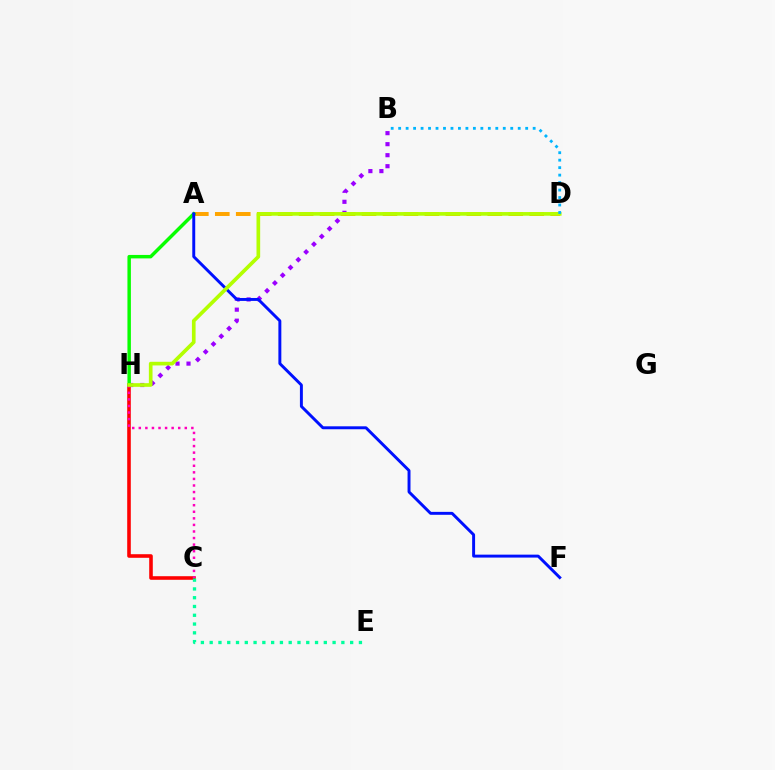{('B', 'H'): [{'color': '#9b00ff', 'line_style': 'dotted', 'thickness': 2.99}], ('A', 'D'): [{'color': '#ffa500', 'line_style': 'dashed', 'thickness': 2.85}], ('C', 'H'): [{'color': '#ff0000', 'line_style': 'solid', 'thickness': 2.58}, {'color': '#ff00bd', 'line_style': 'dotted', 'thickness': 1.79}], ('C', 'E'): [{'color': '#00ff9d', 'line_style': 'dotted', 'thickness': 2.39}], ('A', 'H'): [{'color': '#08ff00', 'line_style': 'solid', 'thickness': 2.49}], ('A', 'F'): [{'color': '#0010ff', 'line_style': 'solid', 'thickness': 2.12}], ('D', 'H'): [{'color': '#b3ff00', 'line_style': 'solid', 'thickness': 2.64}], ('B', 'D'): [{'color': '#00b5ff', 'line_style': 'dotted', 'thickness': 2.03}]}